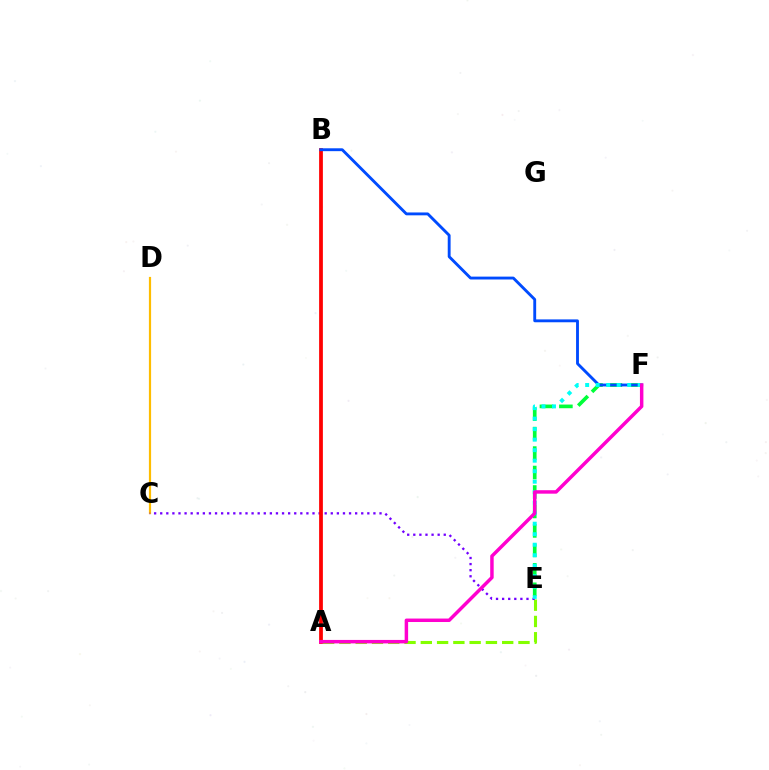{('C', 'D'): [{'color': '#ffbd00', 'line_style': 'solid', 'thickness': 1.59}], ('A', 'E'): [{'color': '#84ff00', 'line_style': 'dashed', 'thickness': 2.21}], ('C', 'E'): [{'color': '#7200ff', 'line_style': 'dotted', 'thickness': 1.66}], ('A', 'B'): [{'color': '#ff0000', 'line_style': 'solid', 'thickness': 2.71}], ('E', 'F'): [{'color': '#00ff39', 'line_style': 'dashed', 'thickness': 2.64}, {'color': '#00fff6', 'line_style': 'dotted', 'thickness': 2.85}], ('B', 'F'): [{'color': '#004bff', 'line_style': 'solid', 'thickness': 2.06}], ('A', 'F'): [{'color': '#ff00cf', 'line_style': 'solid', 'thickness': 2.5}]}